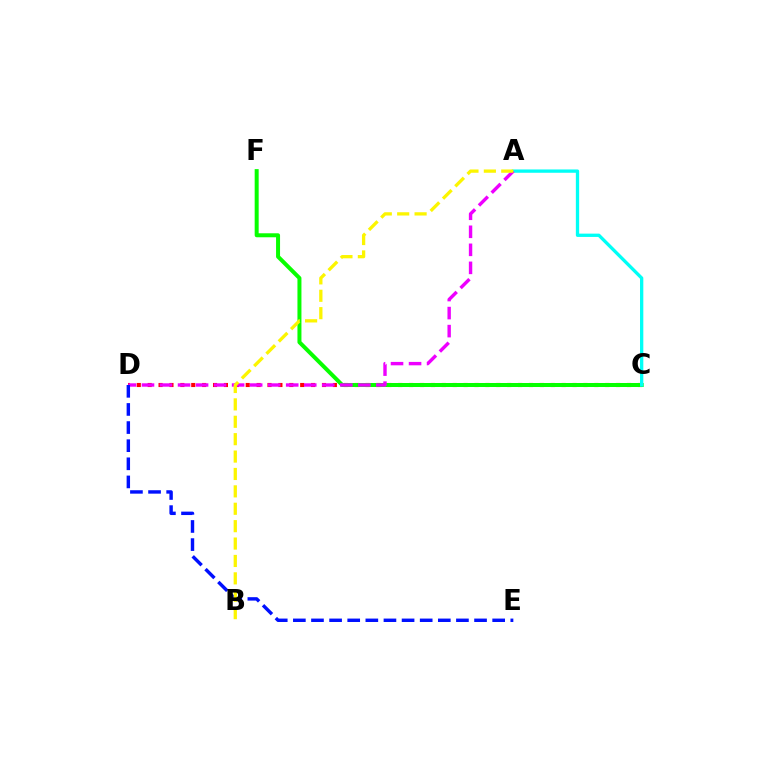{('C', 'D'): [{'color': '#ff0000', 'line_style': 'dotted', 'thickness': 2.96}], ('C', 'F'): [{'color': '#08ff00', 'line_style': 'solid', 'thickness': 2.87}], ('A', 'C'): [{'color': '#00fff6', 'line_style': 'solid', 'thickness': 2.38}], ('A', 'D'): [{'color': '#ee00ff', 'line_style': 'dashed', 'thickness': 2.45}], ('D', 'E'): [{'color': '#0010ff', 'line_style': 'dashed', 'thickness': 2.46}], ('A', 'B'): [{'color': '#fcf500', 'line_style': 'dashed', 'thickness': 2.36}]}